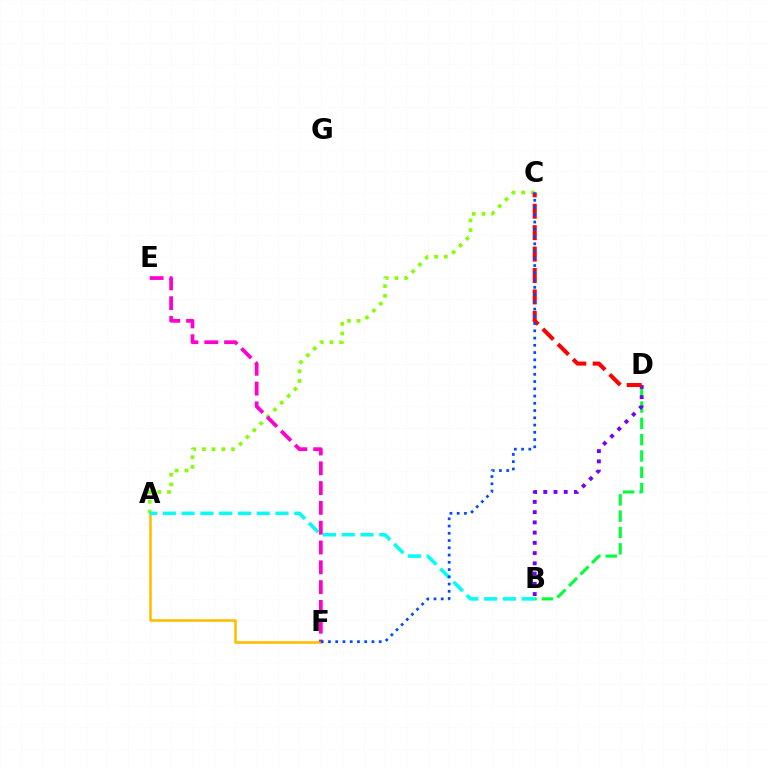{('A', 'C'): [{'color': '#84ff00', 'line_style': 'dotted', 'thickness': 2.64}], ('B', 'D'): [{'color': '#00ff39', 'line_style': 'dashed', 'thickness': 2.22}, {'color': '#7200ff', 'line_style': 'dotted', 'thickness': 2.78}], ('A', 'F'): [{'color': '#ffbd00', 'line_style': 'solid', 'thickness': 1.87}], ('E', 'F'): [{'color': '#ff00cf', 'line_style': 'dashed', 'thickness': 2.69}], ('A', 'B'): [{'color': '#00fff6', 'line_style': 'dashed', 'thickness': 2.55}], ('C', 'D'): [{'color': '#ff0000', 'line_style': 'dashed', 'thickness': 2.91}], ('C', 'F'): [{'color': '#004bff', 'line_style': 'dotted', 'thickness': 1.97}]}